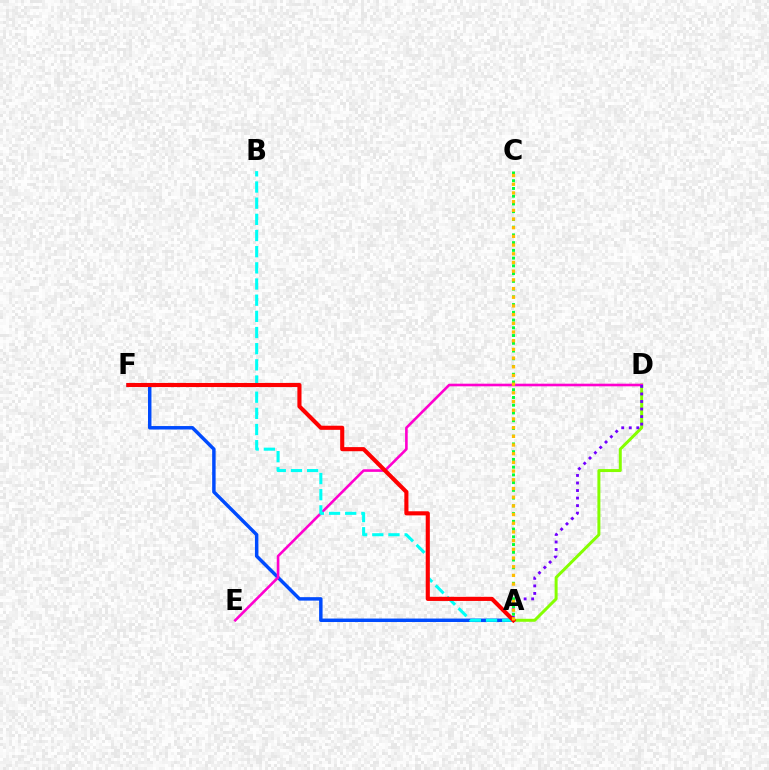{('A', 'D'): [{'color': '#84ff00', 'line_style': 'solid', 'thickness': 2.15}, {'color': '#7200ff', 'line_style': 'dotted', 'thickness': 2.05}], ('A', 'F'): [{'color': '#004bff', 'line_style': 'solid', 'thickness': 2.49}, {'color': '#ff0000', 'line_style': 'solid', 'thickness': 2.96}], ('D', 'E'): [{'color': '#ff00cf', 'line_style': 'solid', 'thickness': 1.88}], ('A', 'B'): [{'color': '#00fff6', 'line_style': 'dashed', 'thickness': 2.2}], ('A', 'C'): [{'color': '#00ff39', 'line_style': 'dotted', 'thickness': 2.1}, {'color': '#ffbd00', 'line_style': 'dotted', 'thickness': 2.36}]}